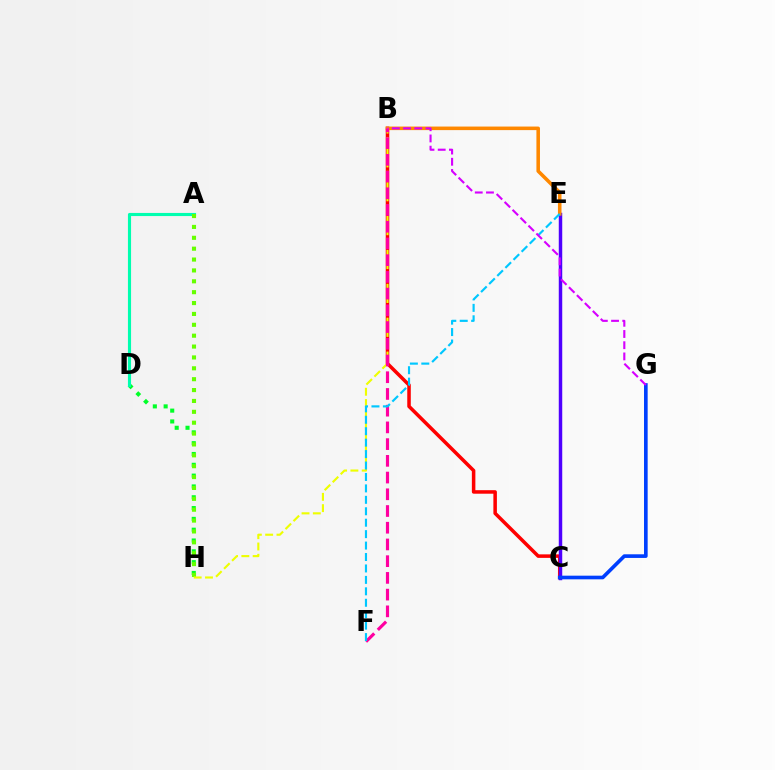{('D', 'H'): [{'color': '#00ff27', 'line_style': 'dotted', 'thickness': 2.94}], ('B', 'C'): [{'color': '#ff0000', 'line_style': 'solid', 'thickness': 2.54}], ('A', 'D'): [{'color': '#00ffaf', 'line_style': 'solid', 'thickness': 2.25}], ('C', 'E'): [{'color': '#4f00ff', 'line_style': 'solid', 'thickness': 2.49}], ('A', 'H'): [{'color': '#66ff00', 'line_style': 'dotted', 'thickness': 2.95}], ('B', 'E'): [{'color': '#ff8800', 'line_style': 'solid', 'thickness': 2.56}], ('C', 'G'): [{'color': '#003fff', 'line_style': 'solid', 'thickness': 2.63}], ('B', 'H'): [{'color': '#eeff00', 'line_style': 'dashed', 'thickness': 1.53}], ('B', 'F'): [{'color': '#ff00a0', 'line_style': 'dashed', 'thickness': 2.27}], ('E', 'F'): [{'color': '#00c7ff', 'line_style': 'dashed', 'thickness': 1.55}], ('B', 'G'): [{'color': '#d600ff', 'line_style': 'dashed', 'thickness': 1.52}]}